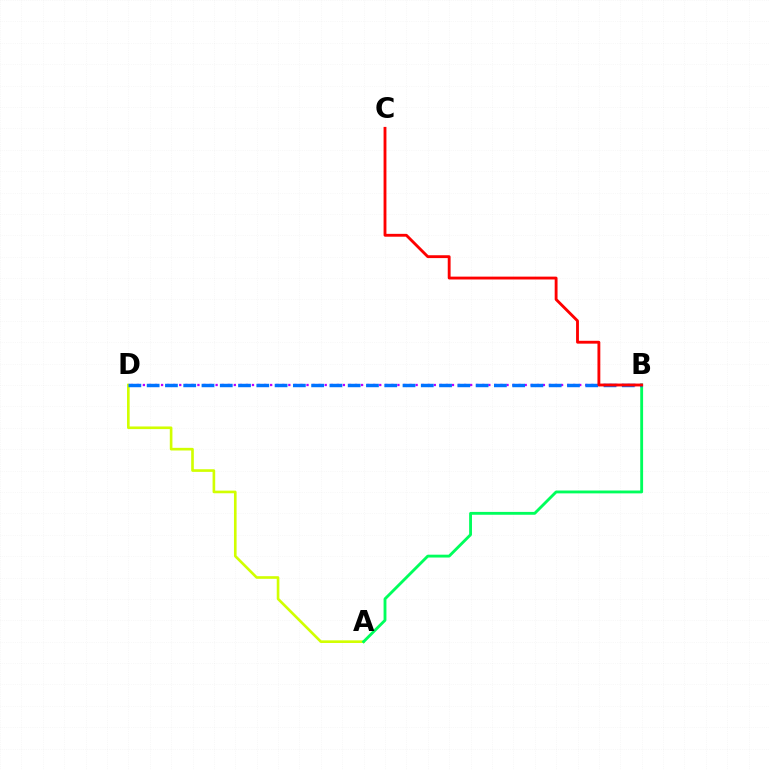{('A', 'D'): [{'color': '#d1ff00', 'line_style': 'solid', 'thickness': 1.9}], ('B', 'D'): [{'color': '#b900ff', 'line_style': 'dotted', 'thickness': 1.65}, {'color': '#0074ff', 'line_style': 'dashed', 'thickness': 2.48}], ('A', 'B'): [{'color': '#00ff5c', 'line_style': 'solid', 'thickness': 2.05}], ('B', 'C'): [{'color': '#ff0000', 'line_style': 'solid', 'thickness': 2.05}]}